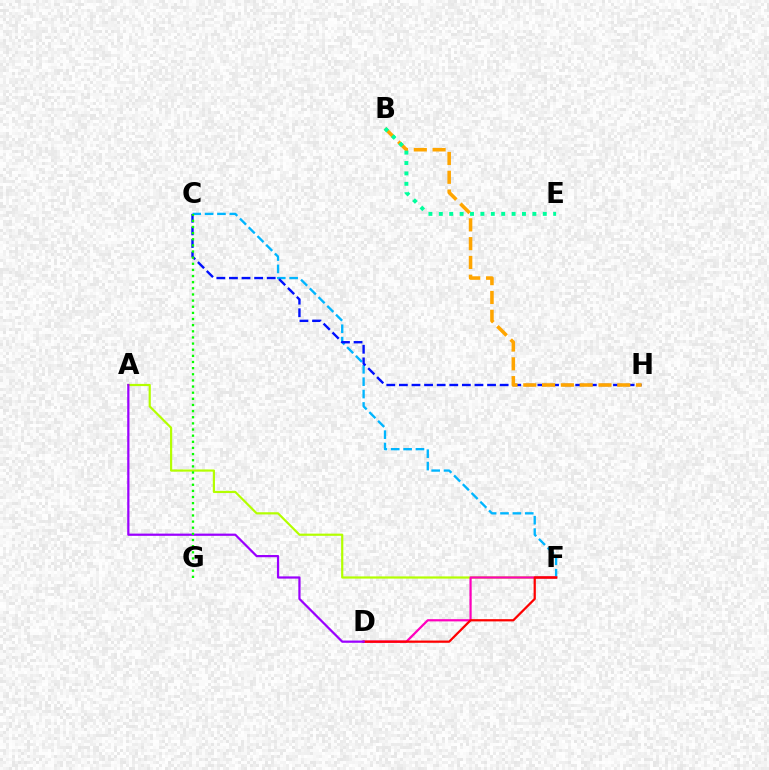{('C', 'F'): [{'color': '#00b5ff', 'line_style': 'dashed', 'thickness': 1.68}], ('A', 'F'): [{'color': '#b3ff00', 'line_style': 'solid', 'thickness': 1.58}], ('D', 'F'): [{'color': '#ff00bd', 'line_style': 'solid', 'thickness': 1.6}, {'color': '#ff0000', 'line_style': 'solid', 'thickness': 1.62}], ('C', 'H'): [{'color': '#0010ff', 'line_style': 'dashed', 'thickness': 1.71}], ('B', 'H'): [{'color': '#ffa500', 'line_style': 'dashed', 'thickness': 2.55}], ('B', 'E'): [{'color': '#00ff9d', 'line_style': 'dotted', 'thickness': 2.82}], ('A', 'D'): [{'color': '#9b00ff', 'line_style': 'solid', 'thickness': 1.6}], ('C', 'G'): [{'color': '#08ff00', 'line_style': 'dotted', 'thickness': 1.67}]}